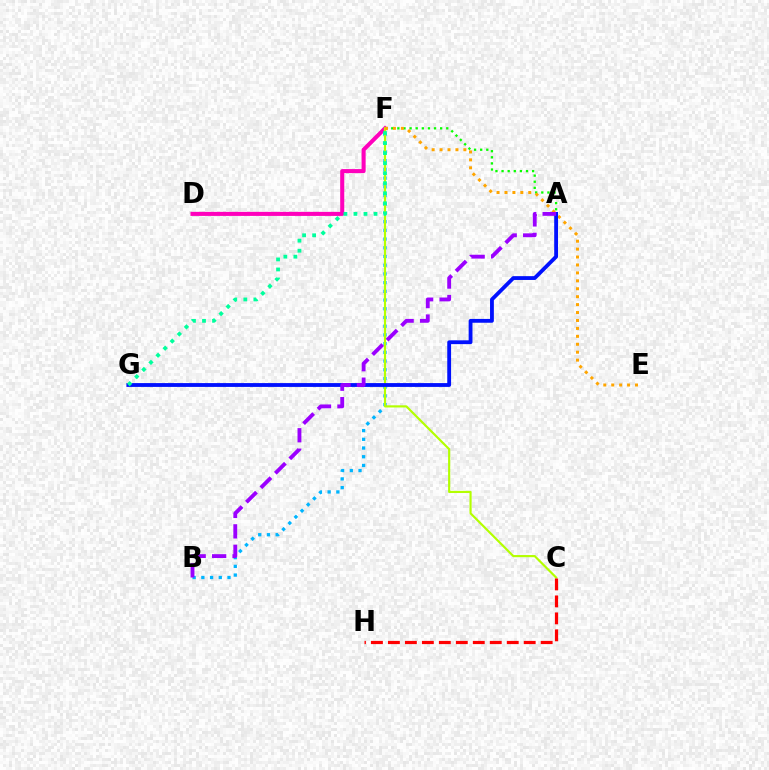{('B', 'F'): [{'color': '#00b5ff', 'line_style': 'dotted', 'thickness': 2.37}], ('A', 'F'): [{'color': '#08ff00', 'line_style': 'dotted', 'thickness': 1.66}], ('D', 'F'): [{'color': '#ff00bd', 'line_style': 'solid', 'thickness': 2.92}], ('C', 'F'): [{'color': '#b3ff00', 'line_style': 'solid', 'thickness': 1.55}], ('E', 'F'): [{'color': '#ffa500', 'line_style': 'dotted', 'thickness': 2.15}], ('A', 'G'): [{'color': '#0010ff', 'line_style': 'solid', 'thickness': 2.75}], ('C', 'H'): [{'color': '#ff0000', 'line_style': 'dashed', 'thickness': 2.31}], ('A', 'B'): [{'color': '#9b00ff', 'line_style': 'dashed', 'thickness': 2.78}], ('F', 'G'): [{'color': '#00ff9d', 'line_style': 'dotted', 'thickness': 2.73}]}